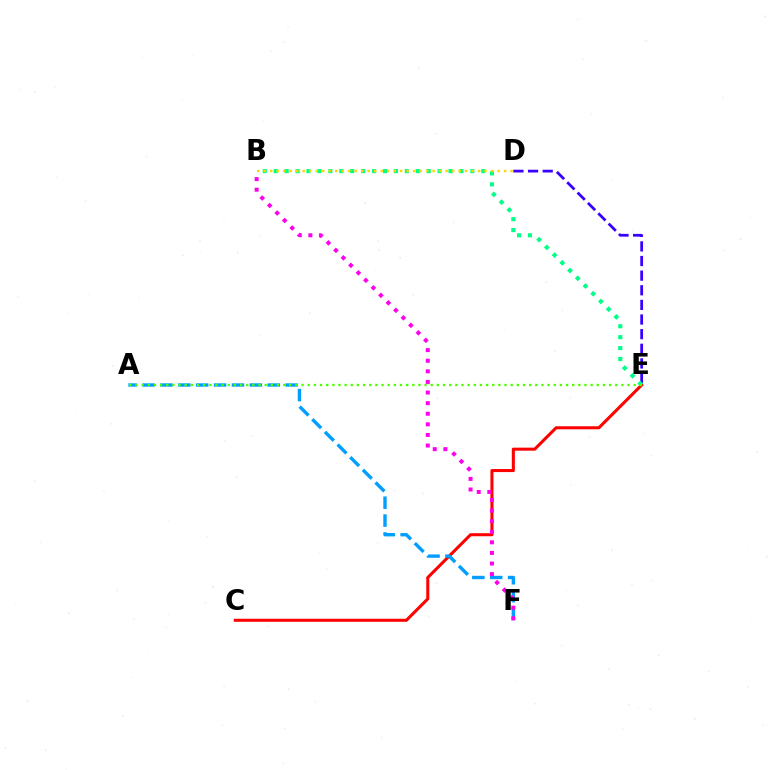{('D', 'E'): [{'color': '#3700ff', 'line_style': 'dashed', 'thickness': 1.99}], ('C', 'E'): [{'color': '#ff0000', 'line_style': 'solid', 'thickness': 2.19}], ('B', 'E'): [{'color': '#00ff86', 'line_style': 'dotted', 'thickness': 2.97}], ('A', 'F'): [{'color': '#009eff', 'line_style': 'dashed', 'thickness': 2.43}], ('B', 'F'): [{'color': '#ff00ed', 'line_style': 'dotted', 'thickness': 2.88}], ('B', 'D'): [{'color': '#ffd500', 'line_style': 'dotted', 'thickness': 1.76}], ('A', 'E'): [{'color': '#4fff00', 'line_style': 'dotted', 'thickness': 1.67}]}